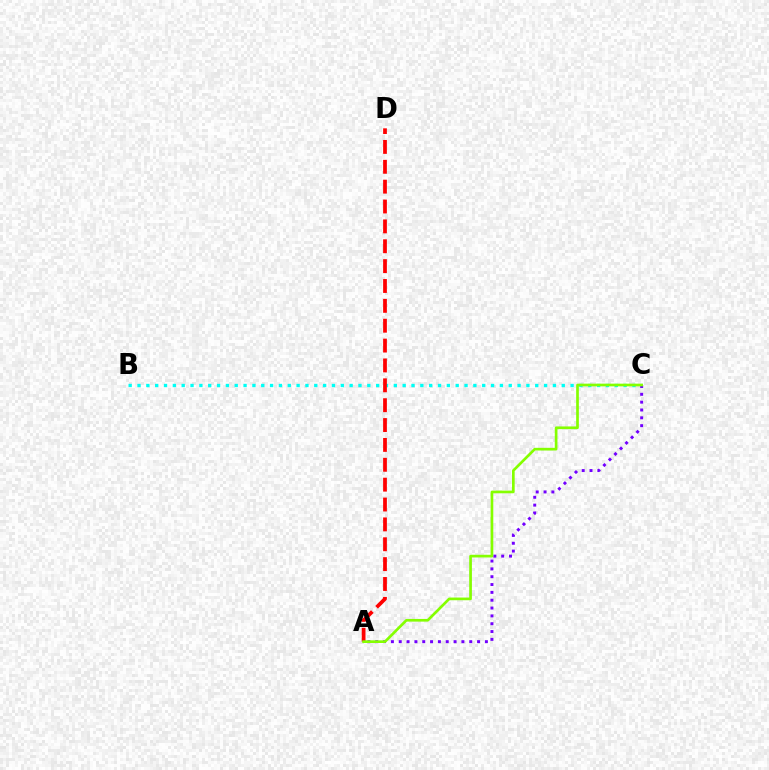{('B', 'C'): [{'color': '#00fff6', 'line_style': 'dotted', 'thickness': 2.4}], ('A', 'C'): [{'color': '#7200ff', 'line_style': 'dotted', 'thickness': 2.13}, {'color': '#84ff00', 'line_style': 'solid', 'thickness': 1.93}], ('A', 'D'): [{'color': '#ff0000', 'line_style': 'dashed', 'thickness': 2.7}]}